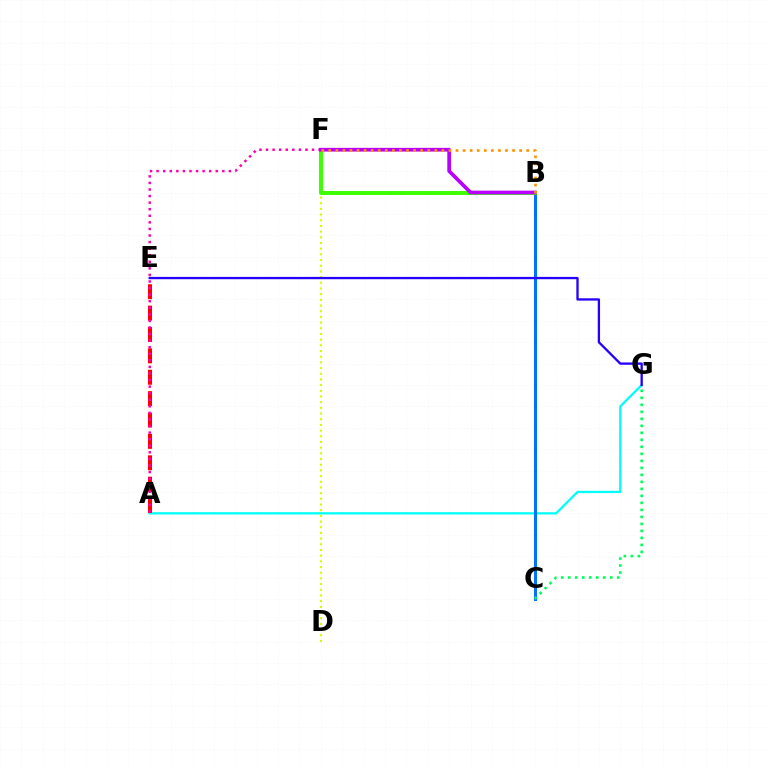{('A', 'G'): [{'color': '#00fff6', 'line_style': 'solid', 'thickness': 1.64}], ('A', 'E'): [{'color': '#ff0000', 'line_style': 'dashed', 'thickness': 2.9}], ('D', 'F'): [{'color': '#d1ff00', 'line_style': 'dotted', 'thickness': 1.54}], ('B', 'C'): [{'color': '#0074ff', 'line_style': 'solid', 'thickness': 2.16}], ('C', 'G'): [{'color': '#00ff5c', 'line_style': 'dotted', 'thickness': 1.9}], ('B', 'F'): [{'color': '#3dff00', 'line_style': 'solid', 'thickness': 2.85}, {'color': '#b900ff', 'line_style': 'solid', 'thickness': 2.68}, {'color': '#ff9400', 'line_style': 'dotted', 'thickness': 1.92}], ('A', 'F'): [{'color': '#ff00ac', 'line_style': 'dotted', 'thickness': 1.79}], ('E', 'G'): [{'color': '#2500ff', 'line_style': 'solid', 'thickness': 1.67}]}